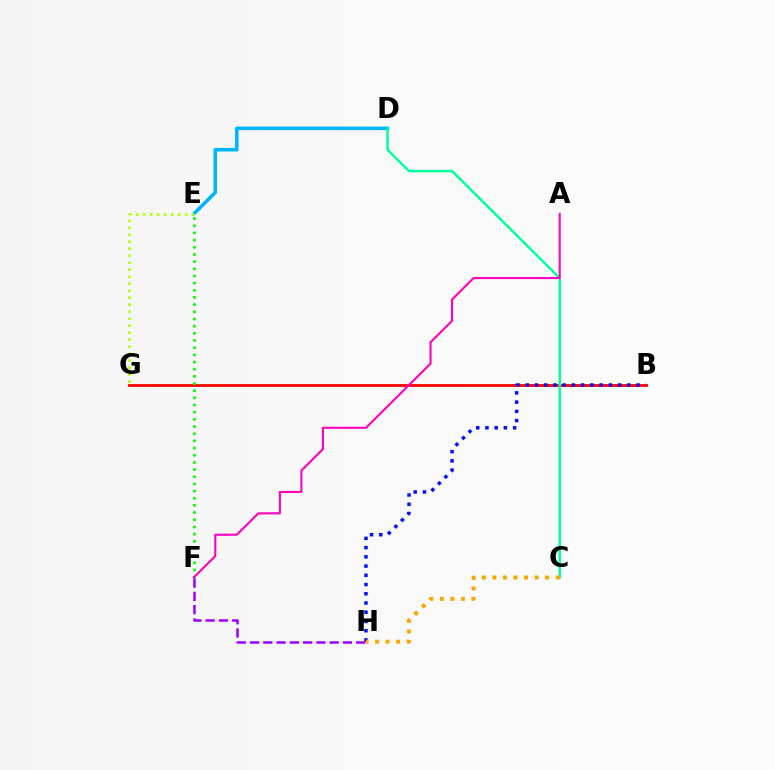{('D', 'E'): [{'color': '#00b5ff', 'line_style': 'solid', 'thickness': 2.56}], ('B', 'G'): [{'color': '#ff0000', 'line_style': 'solid', 'thickness': 2.02}], ('E', 'G'): [{'color': '#b3ff00', 'line_style': 'dotted', 'thickness': 1.9}], ('C', 'D'): [{'color': '#00ff9d', 'line_style': 'solid', 'thickness': 1.77}], ('B', 'H'): [{'color': '#0010ff', 'line_style': 'dotted', 'thickness': 2.51}], ('E', 'F'): [{'color': '#08ff00', 'line_style': 'dotted', 'thickness': 1.95}], ('F', 'H'): [{'color': '#9b00ff', 'line_style': 'dashed', 'thickness': 1.8}], ('C', 'H'): [{'color': '#ffa500', 'line_style': 'dotted', 'thickness': 2.87}], ('A', 'F'): [{'color': '#ff00bd', 'line_style': 'solid', 'thickness': 1.51}]}